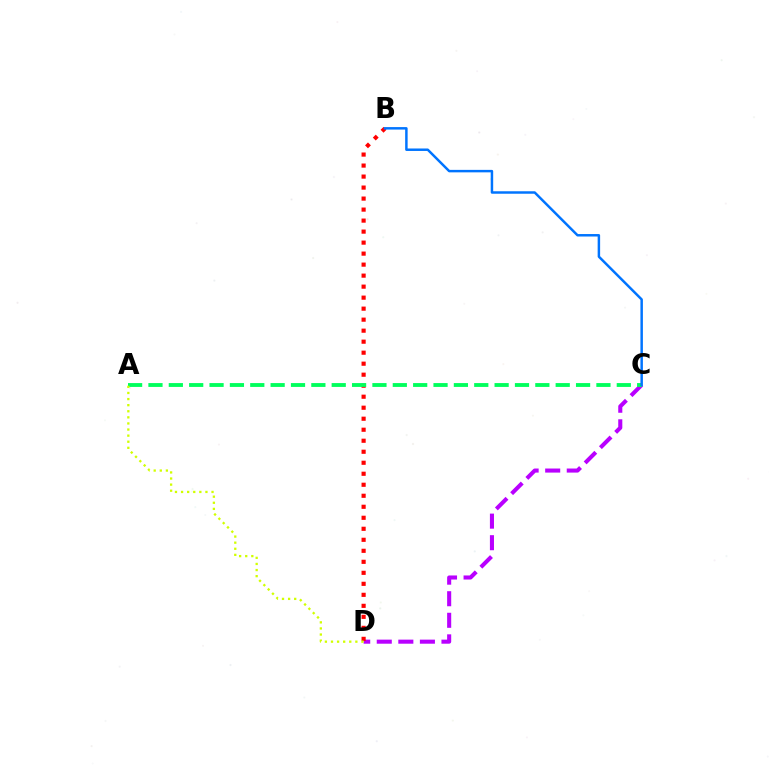{('C', 'D'): [{'color': '#b900ff', 'line_style': 'dashed', 'thickness': 2.93}], ('B', 'D'): [{'color': '#ff0000', 'line_style': 'dotted', 'thickness': 2.99}], ('A', 'C'): [{'color': '#00ff5c', 'line_style': 'dashed', 'thickness': 2.77}], ('A', 'D'): [{'color': '#d1ff00', 'line_style': 'dotted', 'thickness': 1.66}], ('B', 'C'): [{'color': '#0074ff', 'line_style': 'solid', 'thickness': 1.78}]}